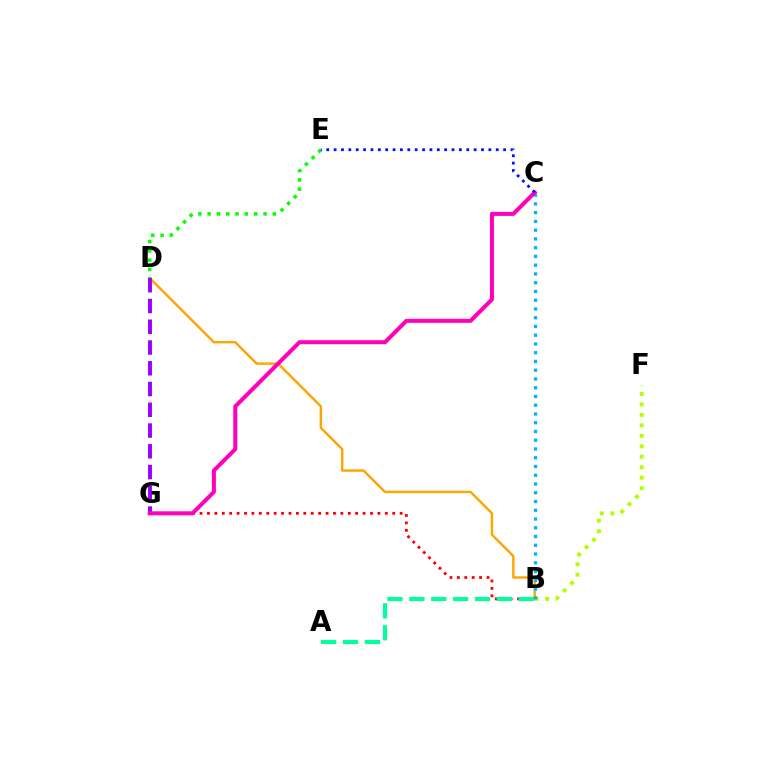{('B', 'G'): [{'color': '#ff0000', 'line_style': 'dotted', 'thickness': 2.01}], ('A', 'B'): [{'color': '#00ff9d', 'line_style': 'dashed', 'thickness': 2.97}], ('B', 'D'): [{'color': '#ffa500', 'line_style': 'solid', 'thickness': 1.74}], ('B', 'F'): [{'color': '#b3ff00', 'line_style': 'dotted', 'thickness': 2.85}], ('B', 'C'): [{'color': '#00b5ff', 'line_style': 'dotted', 'thickness': 2.38}], ('D', 'G'): [{'color': '#9b00ff', 'line_style': 'dashed', 'thickness': 2.82}], ('C', 'G'): [{'color': '#ff00bd', 'line_style': 'solid', 'thickness': 2.9}], ('D', 'E'): [{'color': '#08ff00', 'line_style': 'dotted', 'thickness': 2.53}], ('C', 'E'): [{'color': '#0010ff', 'line_style': 'dotted', 'thickness': 2.0}]}